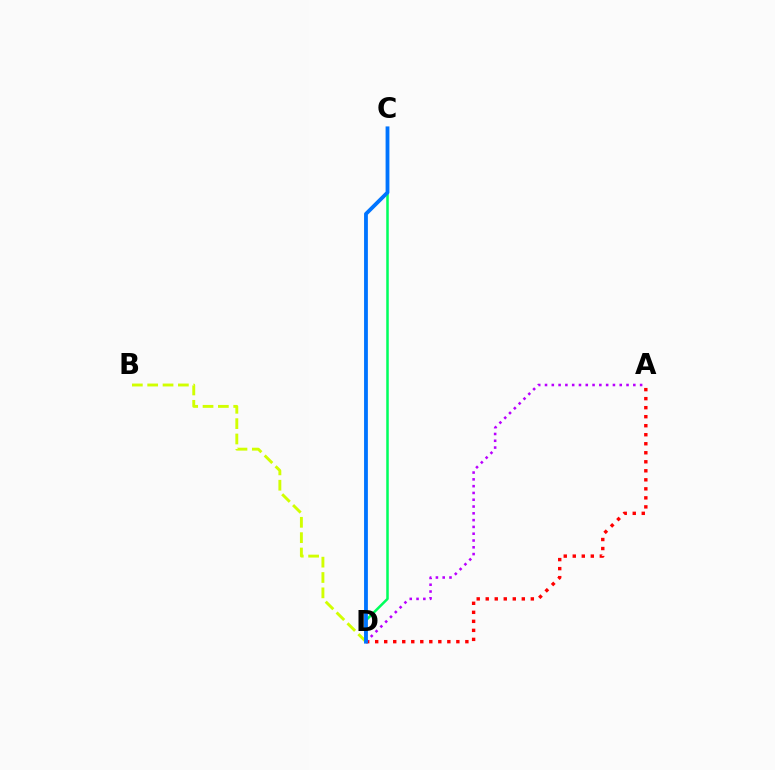{('A', 'D'): [{'color': '#ff0000', 'line_style': 'dotted', 'thickness': 2.45}, {'color': '#b900ff', 'line_style': 'dotted', 'thickness': 1.85}], ('B', 'D'): [{'color': '#d1ff00', 'line_style': 'dashed', 'thickness': 2.08}], ('C', 'D'): [{'color': '#00ff5c', 'line_style': 'solid', 'thickness': 1.82}, {'color': '#0074ff', 'line_style': 'solid', 'thickness': 2.74}]}